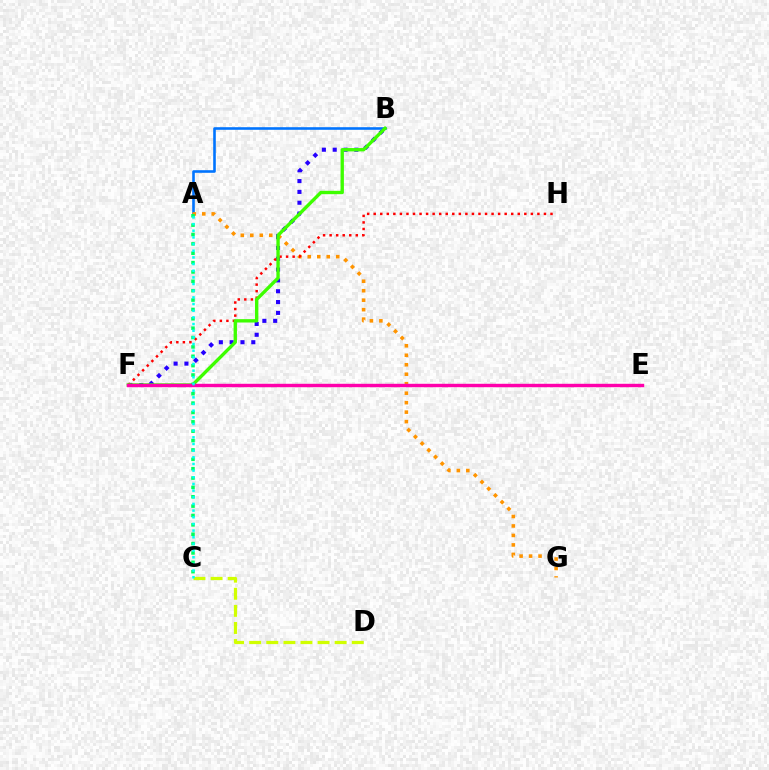{('B', 'F'): [{'color': '#2500ff', 'line_style': 'dotted', 'thickness': 2.94}, {'color': '#3dff00', 'line_style': 'solid', 'thickness': 2.42}], ('A', 'B'): [{'color': '#0074ff', 'line_style': 'solid', 'thickness': 1.87}], ('A', 'G'): [{'color': '#ff9400', 'line_style': 'dotted', 'thickness': 2.58}], ('F', 'H'): [{'color': '#ff0000', 'line_style': 'dotted', 'thickness': 1.78}], ('E', 'F'): [{'color': '#b900ff', 'line_style': 'dashed', 'thickness': 1.8}, {'color': '#ff00ac', 'line_style': 'solid', 'thickness': 2.46}], ('A', 'C'): [{'color': '#00ff5c', 'line_style': 'dotted', 'thickness': 2.54}, {'color': '#00fff6', 'line_style': 'dotted', 'thickness': 1.81}], ('C', 'D'): [{'color': '#d1ff00', 'line_style': 'dashed', 'thickness': 2.32}]}